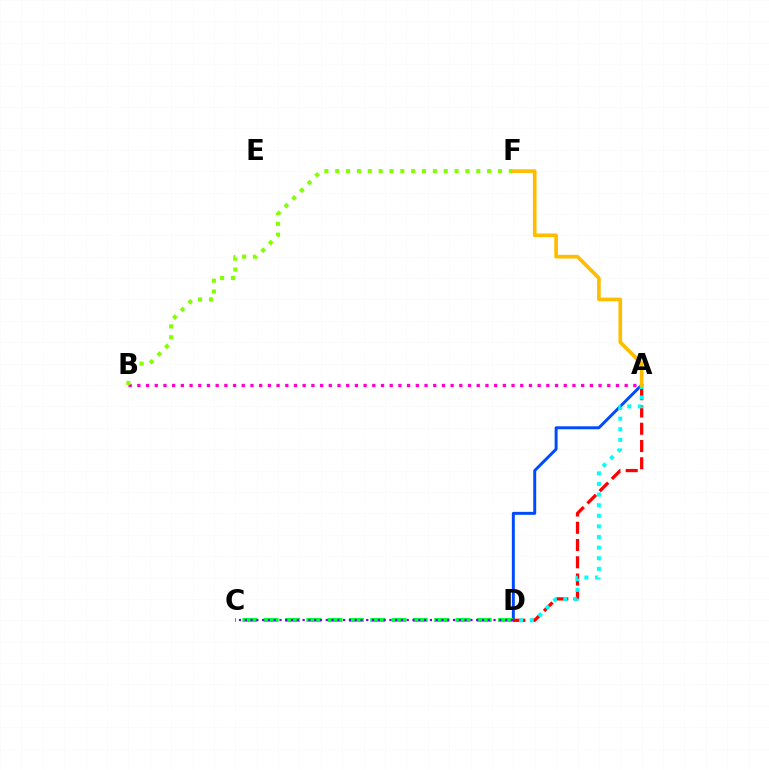{('A', 'B'): [{'color': '#ff00cf', 'line_style': 'dotted', 'thickness': 2.36}], ('A', 'D'): [{'color': '#004bff', 'line_style': 'solid', 'thickness': 2.13}, {'color': '#ff0000', 'line_style': 'dashed', 'thickness': 2.35}, {'color': '#00fff6', 'line_style': 'dotted', 'thickness': 2.88}], ('C', 'D'): [{'color': '#00ff39', 'line_style': 'dashed', 'thickness': 2.89}, {'color': '#7200ff', 'line_style': 'dotted', 'thickness': 1.57}], ('B', 'F'): [{'color': '#84ff00', 'line_style': 'dotted', 'thickness': 2.95}], ('A', 'F'): [{'color': '#ffbd00', 'line_style': 'solid', 'thickness': 2.64}]}